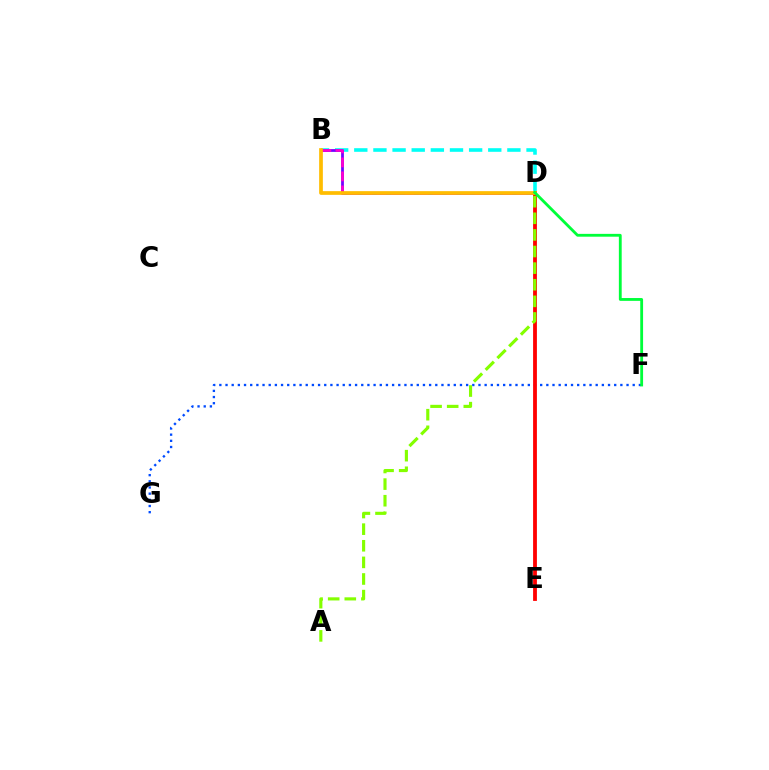{('B', 'D'): [{'color': '#00fff6', 'line_style': 'dashed', 'thickness': 2.6}, {'color': '#7200ff', 'line_style': 'solid', 'thickness': 1.99}, {'color': '#ff00cf', 'line_style': 'dashed', 'thickness': 1.9}, {'color': '#ffbd00', 'line_style': 'solid', 'thickness': 2.67}], ('F', 'G'): [{'color': '#004bff', 'line_style': 'dotted', 'thickness': 1.68}], ('D', 'E'): [{'color': '#ff0000', 'line_style': 'solid', 'thickness': 2.74}], ('A', 'D'): [{'color': '#84ff00', 'line_style': 'dashed', 'thickness': 2.26}], ('D', 'F'): [{'color': '#00ff39', 'line_style': 'solid', 'thickness': 2.03}]}